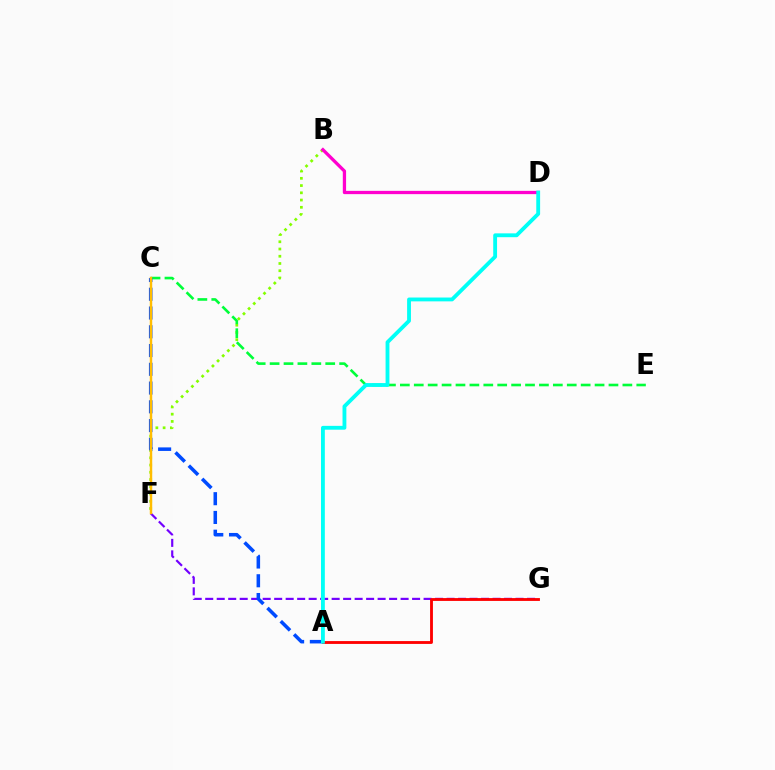{('F', 'G'): [{'color': '#7200ff', 'line_style': 'dashed', 'thickness': 1.56}], ('B', 'F'): [{'color': '#84ff00', 'line_style': 'dotted', 'thickness': 1.97}], ('A', 'G'): [{'color': '#ff0000', 'line_style': 'solid', 'thickness': 2.05}], ('C', 'E'): [{'color': '#00ff39', 'line_style': 'dashed', 'thickness': 1.89}], ('A', 'C'): [{'color': '#004bff', 'line_style': 'dashed', 'thickness': 2.55}], ('C', 'F'): [{'color': '#ffbd00', 'line_style': 'solid', 'thickness': 1.76}], ('B', 'D'): [{'color': '#ff00cf', 'line_style': 'solid', 'thickness': 2.36}], ('A', 'D'): [{'color': '#00fff6', 'line_style': 'solid', 'thickness': 2.76}]}